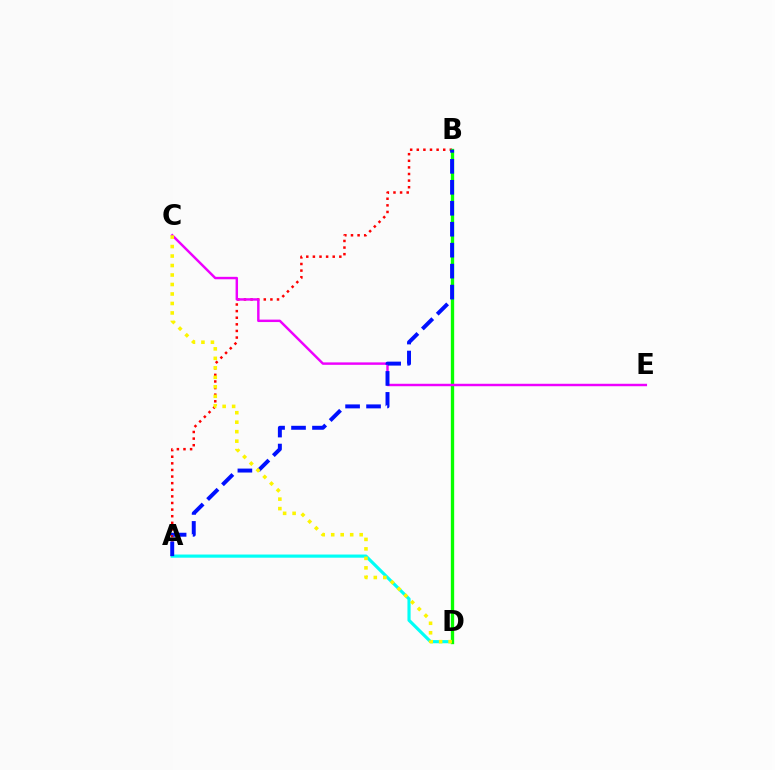{('A', 'B'): [{'color': '#ff0000', 'line_style': 'dotted', 'thickness': 1.8}, {'color': '#0010ff', 'line_style': 'dashed', 'thickness': 2.85}], ('A', 'D'): [{'color': '#00fff6', 'line_style': 'solid', 'thickness': 2.27}], ('B', 'D'): [{'color': '#08ff00', 'line_style': 'solid', 'thickness': 2.39}], ('C', 'E'): [{'color': '#ee00ff', 'line_style': 'solid', 'thickness': 1.76}], ('C', 'D'): [{'color': '#fcf500', 'line_style': 'dotted', 'thickness': 2.58}]}